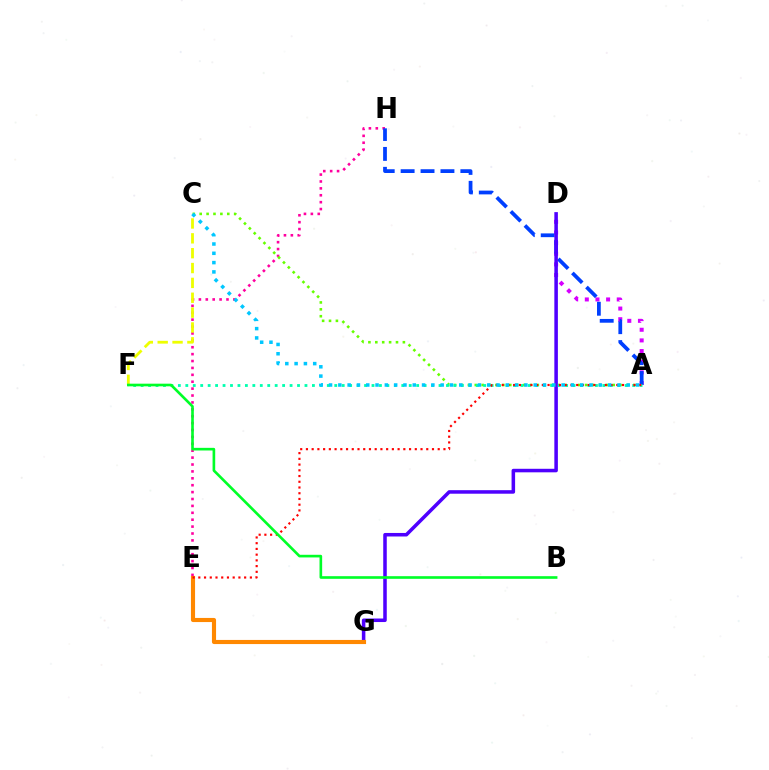{('E', 'H'): [{'color': '#ff00a0', 'line_style': 'dotted', 'thickness': 1.87}], ('A', 'C'): [{'color': '#66ff00', 'line_style': 'dotted', 'thickness': 1.87}, {'color': '#00c7ff', 'line_style': 'dotted', 'thickness': 2.53}], ('C', 'F'): [{'color': '#eeff00', 'line_style': 'dashed', 'thickness': 2.02}], ('A', 'D'): [{'color': '#d600ff', 'line_style': 'dotted', 'thickness': 2.89}], ('A', 'H'): [{'color': '#003fff', 'line_style': 'dashed', 'thickness': 2.71}], ('D', 'G'): [{'color': '#4f00ff', 'line_style': 'solid', 'thickness': 2.54}], ('A', 'F'): [{'color': '#00ffaf', 'line_style': 'dotted', 'thickness': 2.02}], ('E', 'G'): [{'color': '#ff8800', 'line_style': 'solid', 'thickness': 2.97}], ('A', 'E'): [{'color': '#ff0000', 'line_style': 'dotted', 'thickness': 1.56}], ('B', 'F'): [{'color': '#00ff27', 'line_style': 'solid', 'thickness': 1.9}]}